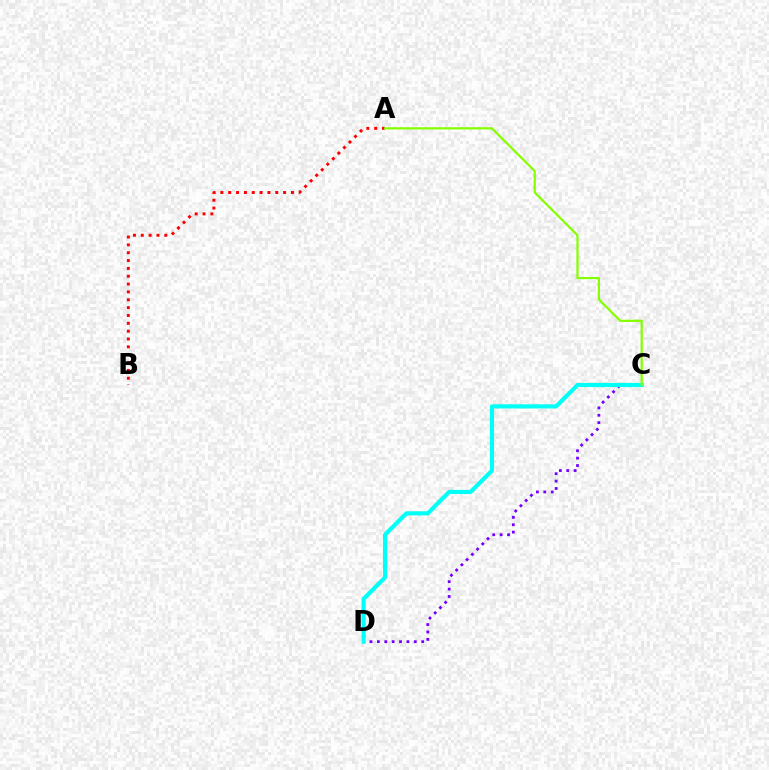{('A', 'B'): [{'color': '#ff0000', 'line_style': 'dotted', 'thickness': 2.13}], ('C', 'D'): [{'color': '#7200ff', 'line_style': 'dotted', 'thickness': 2.01}, {'color': '#00fff6', 'line_style': 'solid', 'thickness': 2.99}], ('A', 'C'): [{'color': '#84ff00', 'line_style': 'solid', 'thickness': 1.6}]}